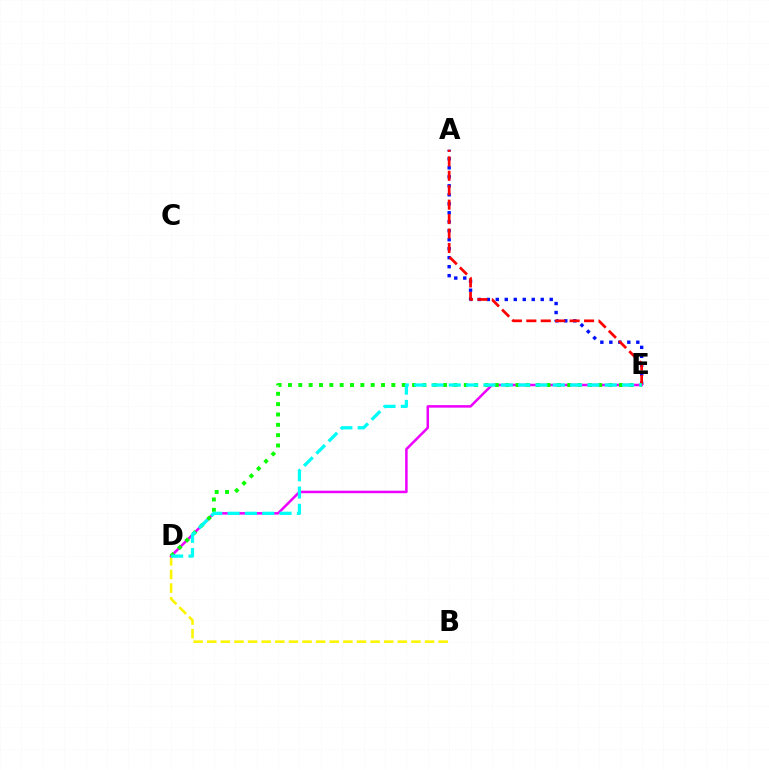{('A', 'E'): [{'color': '#0010ff', 'line_style': 'dotted', 'thickness': 2.44}, {'color': '#ff0000', 'line_style': 'dashed', 'thickness': 1.96}], ('B', 'D'): [{'color': '#fcf500', 'line_style': 'dashed', 'thickness': 1.85}], ('D', 'E'): [{'color': '#ee00ff', 'line_style': 'solid', 'thickness': 1.81}, {'color': '#08ff00', 'line_style': 'dotted', 'thickness': 2.81}, {'color': '#00fff6', 'line_style': 'dashed', 'thickness': 2.35}]}